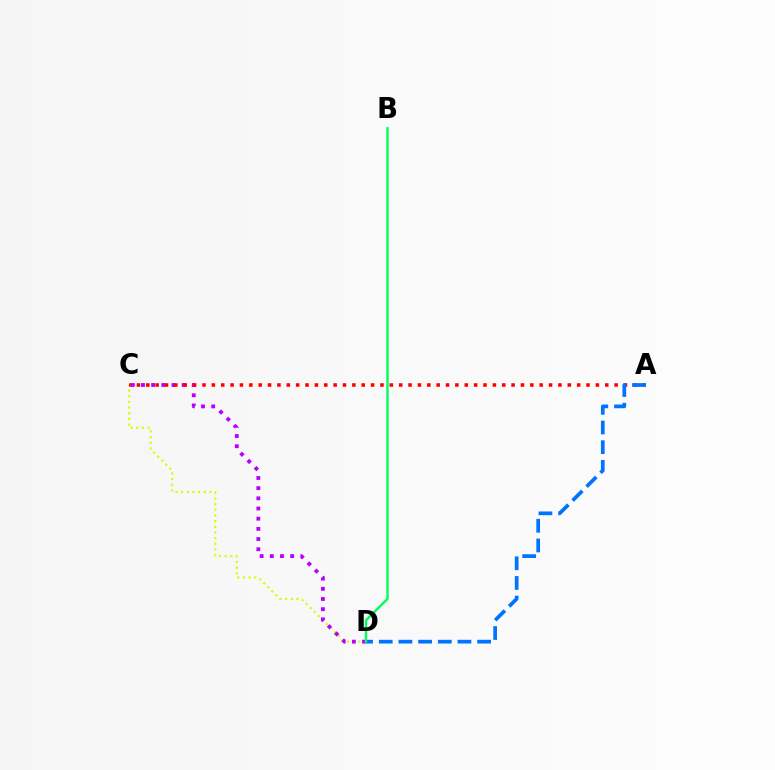{('C', 'D'): [{'color': '#d1ff00', 'line_style': 'dotted', 'thickness': 1.54}, {'color': '#b900ff', 'line_style': 'dotted', 'thickness': 2.77}], ('A', 'C'): [{'color': '#ff0000', 'line_style': 'dotted', 'thickness': 2.54}], ('A', 'D'): [{'color': '#0074ff', 'line_style': 'dashed', 'thickness': 2.67}], ('B', 'D'): [{'color': '#00ff5c', 'line_style': 'solid', 'thickness': 1.74}]}